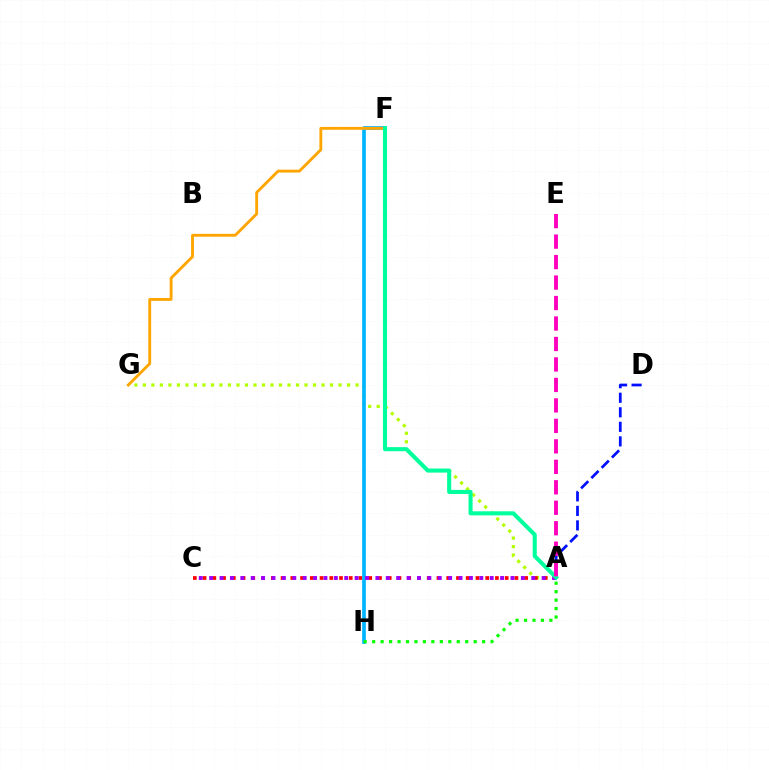{('A', 'G'): [{'color': '#b3ff00', 'line_style': 'dotted', 'thickness': 2.31}], ('A', 'C'): [{'color': '#ff0000', 'line_style': 'dotted', 'thickness': 2.65}, {'color': '#9b00ff', 'line_style': 'dotted', 'thickness': 2.82}], ('F', 'H'): [{'color': '#00b5ff', 'line_style': 'solid', 'thickness': 2.65}], ('A', 'D'): [{'color': '#0010ff', 'line_style': 'dashed', 'thickness': 1.97}], ('F', 'G'): [{'color': '#ffa500', 'line_style': 'solid', 'thickness': 2.06}], ('A', 'H'): [{'color': '#08ff00', 'line_style': 'dotted', 'thickness': 2.3}], ('A', 'F'): [{'color': '#00ff9d', 'line_style': 'solid', 'thickness': 2.93}], ('A', 'E'): [{'color': '#ff00bd', 'line_style': 'dashed', 'thickness': 2.78}]}